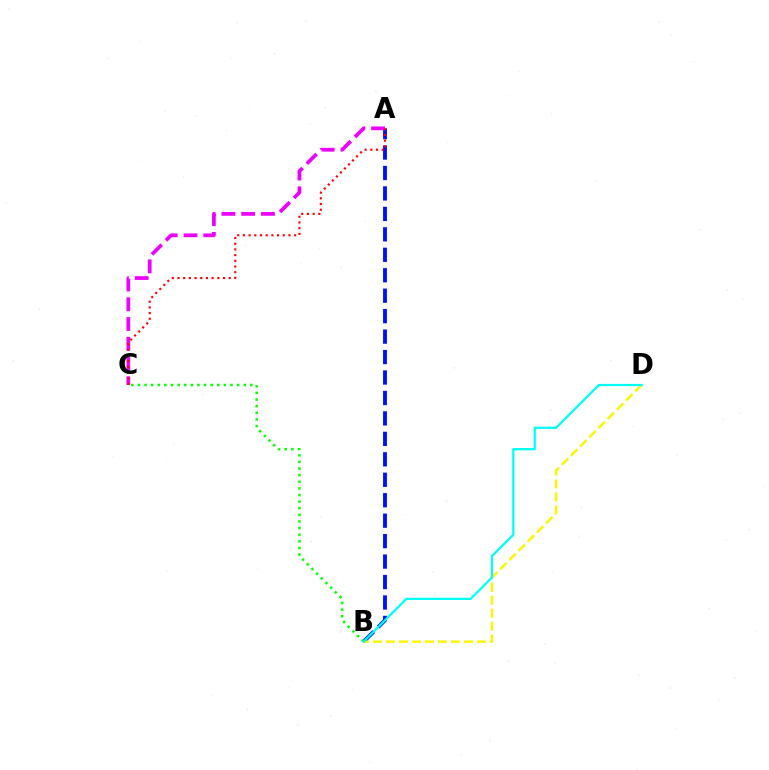{('A', 'B'): [{'color': '#0010ff', 'line_style': 'dashed', 'thickness': 2.78}], ('A', 'C'): [{'color': '#ee00ff', 'line_style': 'dashed', 'thickness': 2.69}, {'color': '#ff0000', 'line_style': 'dotted', 'thickness': 1.55}], ('B', 'D'): [{'color': '#fcf500', 'line_style': 'dashed', 'thickness': 1.76}, {'color': '#00fff6', 'line_style': 'solid', 'thickness': 1.63}], ('B', 'C'): [{'color': '#08ff00', 'line_style': 'dotted', 'thickness': 1.8}]}